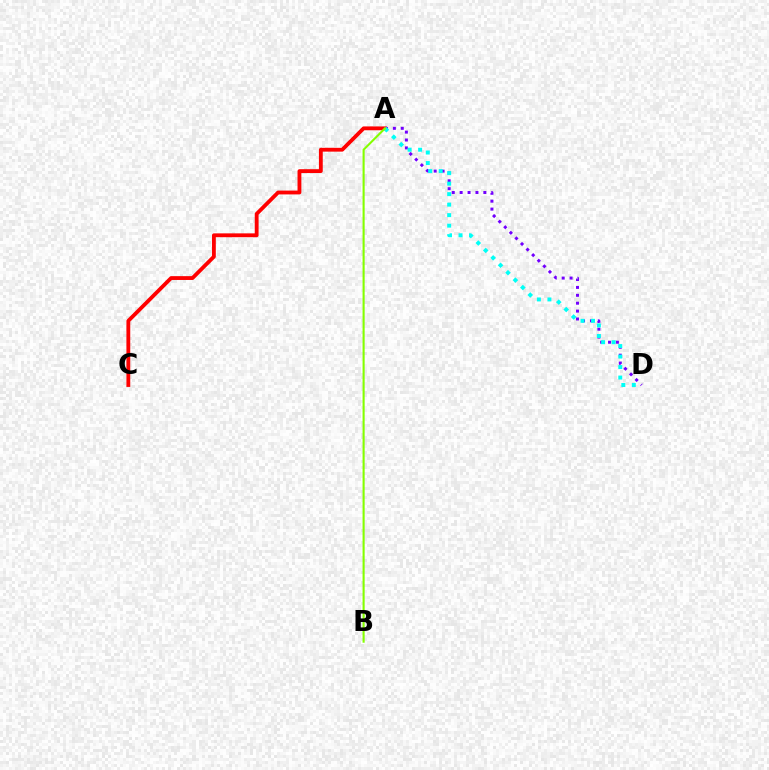{('A', 'C'): [{'color': '#ff0000', 'line_style': 'solid', 'thickness': 2.76}], ('A', 'D'): [{'color': '#7200ff', 'line_style': 'dotted', 'thickness': 2.14}, {'color': '#00fff6', 'line_style': 'dotted', 'thickness': 2.85}], ('A', 'B'): [{'color': '#84ff00', 'line_style': 'solid', 'thickness': 1.51}]}